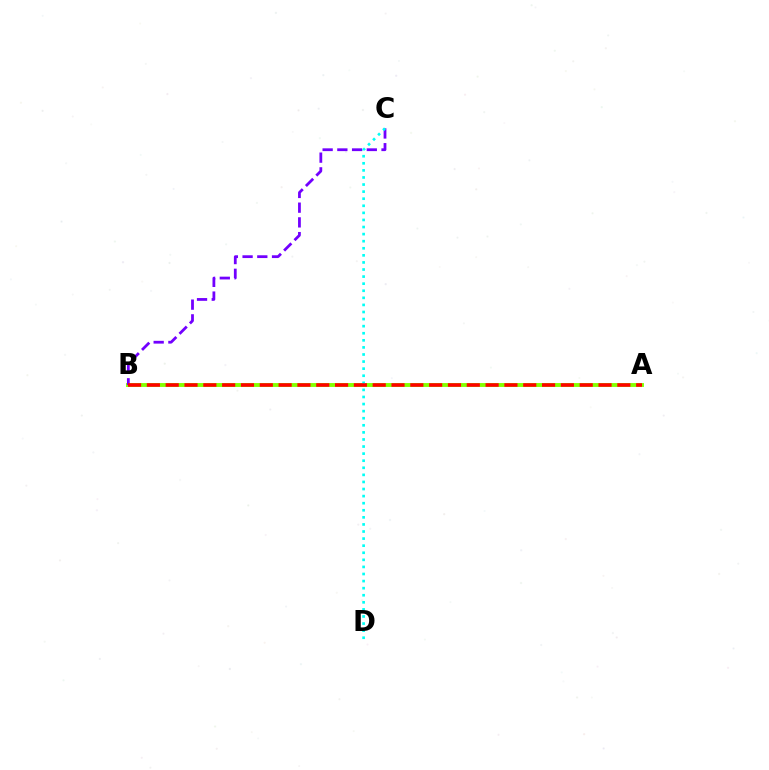{('A', 'B'): [{'color': '#84ff00', 'line_style': 'solid', 'thickness': 2.8}, {'color': '#ff0000', 'line_style': 'dashed', 'thickness': 2.56}], ('B', 'C'): [{'color': '#7200ff', 'line_style': 'dashed', 'thickness': 2.0}], ('C', 'D'): [{'color': '#00fff6', 'line_style': 'dotted', 'thickness': 1.92}]}